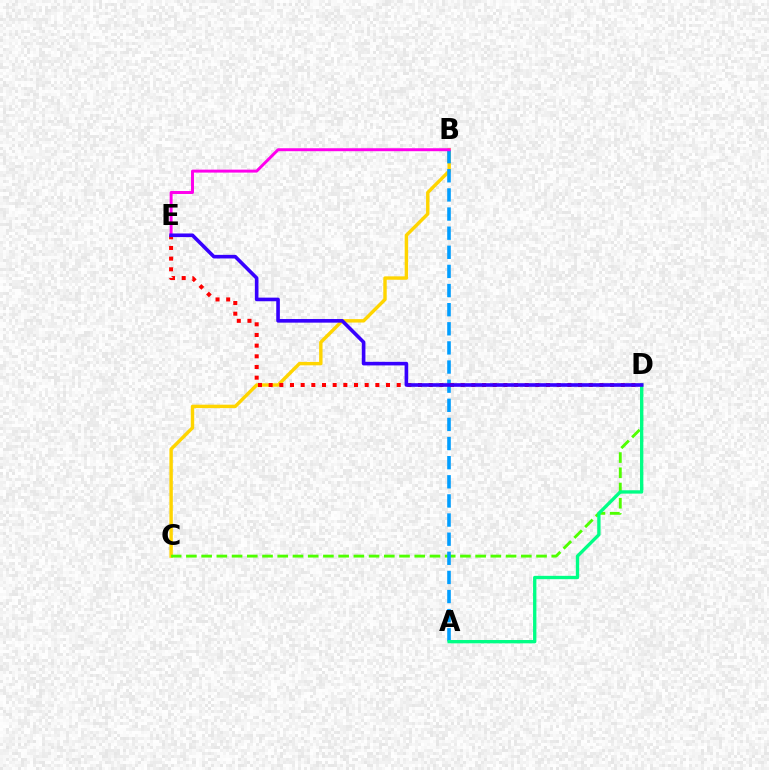{('B', 'C'): [{'color': '#ffd500', 'line_style': 'solid', 'thickness': 2.46}], ('C', 'D'): [{'color': '#4fff00', 'line_style': 'dashed', 'thickness': 2.07}], ('A', 'B'): [{'color': '#009eff', 'line_style': 'dashed', 'thickness': 2.6}], ('D', 'E'): [{'color': '#ff0000', 'line_style': 'dotted', 'thickness': 2.9}, {'color': '#3700ff', 'line_style': 'solid', 'thickness': 2.6}], ('B', 'E'): [{'color': '#ff00ed', 'line_style': 'solid', 'thickness': 2.13}], ('A', 'D'): [{'color': '#00ff86', 'line_style': 'solid', 'thickness': 2.4}]}